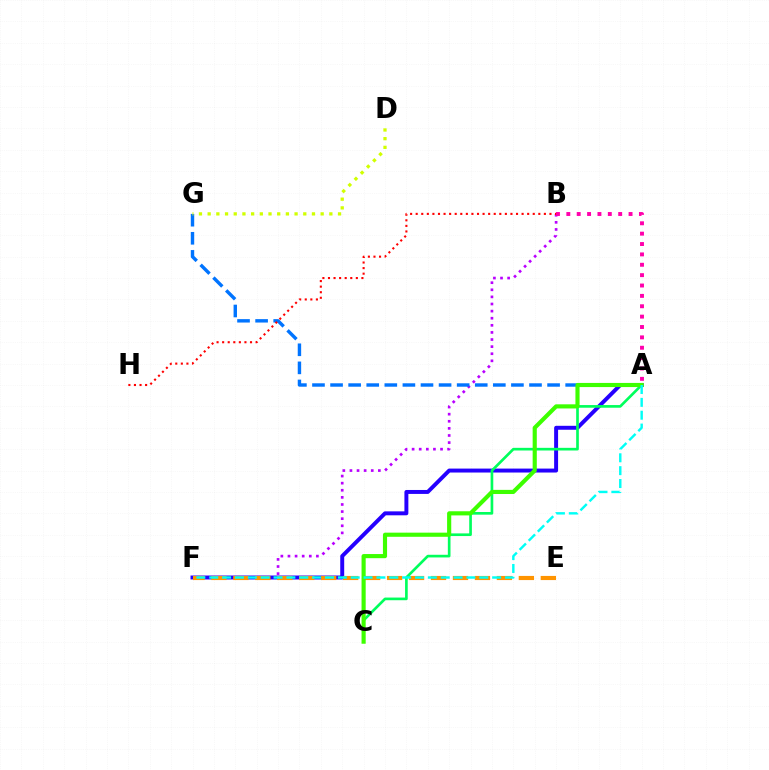{('B', 'F'): [{'color': '#b900ff', 'line_style': 'dotted', 'thickness': 1.93}], ('A', 'G'): [{'color': '#0074ff', 'line_style': 'dashed', 'thickness': 2.46}], ('A', 'F'): [{'color': '#2500ff', 'line_style': 'solid', 'thickness': 2.84}, {'color': '#00fff6', 'line_style': 'dashed', 'thickness': 1.75}], ('A', 'B'): [{'color': '#ff00ac', 'line_style': 'dotted', 'thickness': 2.82}], ('E', 'F'): [{'color': '#ff9400', 'line_style': 'dashed', 'thickness': 2.98}], ('A', 'C'): [{'color': '#00ff5c', 'line_style': 'solid', 'thickness': 1.92}, {'color': '#3dff00', 'line_style': 'solid', 'thickness': 2.98}], ('D', 'G'): [{'color': '#d1ff00', 'line_style': 'dotted', 'thickness': 2.36}], ('B', 'H'): [{'color': '#ff0000', 'line_style': 'dotted', 'thickness': 1.51}]}